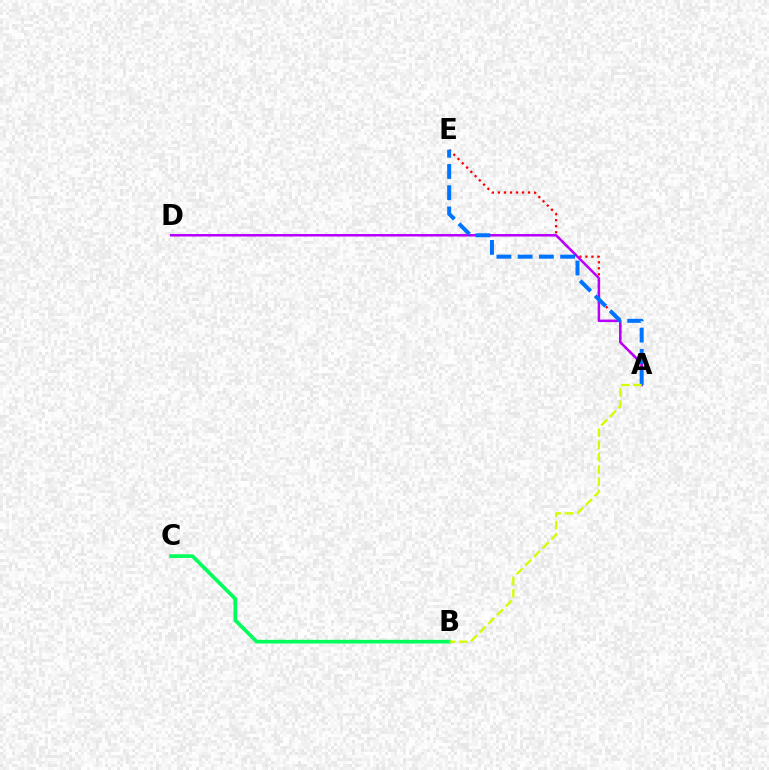{('A', 'E'): [{'color': '#ff0000', 'line_style': 'dotted', 'thickness': 1.64}, {'color': '#0074ff', 'line_style': 'dashed', 'thickness': 2.89}], ('A', 'D'): [{'color': '#b900ff', 'line_style': 'solid', 'thickness': 1.8}], ('B', 'C'): [{'color': '#00ff5c', 'line_style': 'solid', 'thickness': 2.65}], ('A', 'B'): [{'color': '#d1ff00', 'line_style': 'dashed', 'thickness': 1.67}]}